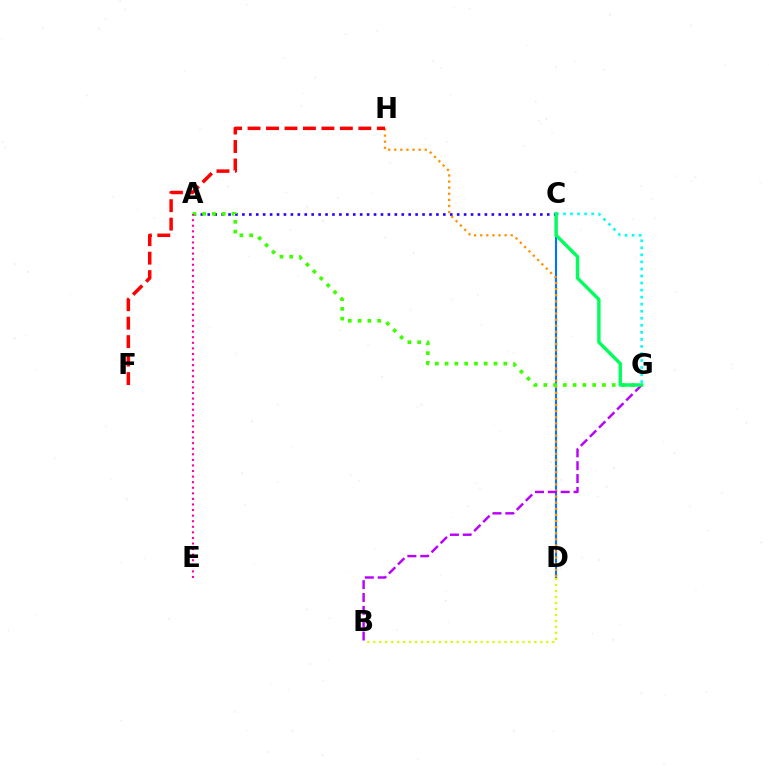{('C', 'D'): [{'color': '#0074ff', 'line_style': 'solid', 'thickness': 1.52}], ('D', 'H'): [{'color': '#ff9400', 'line_style': 'dotted', 'thickness': 1.66}], ('F', 'H'): [{'color': '#ff0000', 'line_style': 'dashed', 'thickness': 2.51}], ('A', 'C'): [{'color': '#2500ff', 'line_style': 'dotted', 'thickness': 1.88}], ('B', 'D'): [{'color': '#d1ff00', 'line_style': 'dotted', 'thickness': 1.62}], ('A', 'G'): [{'color': '#3dff00', 'line_style': 'dotted', 'thickness': 2.66}], ('B', 'G'): [{'color': '#b900ff', 'line_style': 'dashed', 'thickness': 1.75}], ('C', 'G'): [{'color': '#00fff6', 'line_style': 'dotted', 'thickness': 1.91}, {'color': '#00ff5c', 'line_style': 'solid', 'thickness': 2.45}], ('A', 'E'): [{'color': '#ff00ac', 'line_style': 'dotted', 'thickness': 1.51}]}